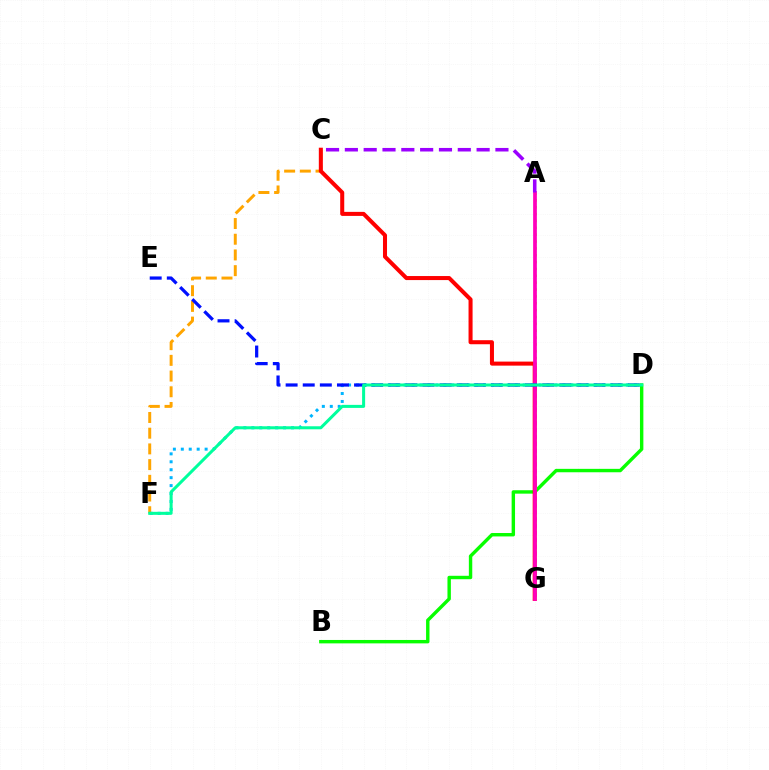{('C', 'F'): [{'color': '#ffa500', 'line_style': 'dashed', 'thickness': 2.13}], ('B', 'D'): [{'color': '#08ff00', 'line_style': 'solid', 'thickness': 2.46}], ('C', 'G'): [{'color': '#ff0000', 'line_style': 'solid', 'thickness': 2.9}], ('A', 'G'): [{'color': '#b3ff00', 'line_style': 'dotted', 'thickness': 1.86}, {'color': '#ff00bd', 'line_style': 'solid', 'thickness': 2.68}], ('D', 'F'): [{'color': '#00b5ff', 'line_style': 'dotted', 'thickness': 2.16}, {'color': '#00ff9d', 'line_style': 'solid', 'thickness': 2.18}], ('D', 'E'): [{'color': '#0010ff', 'line_style': 'dashed', 'thickness': 2.32}], ('A', 'C'): [{'color': '#9b00ff', 'line_style': 'dashed', 'thickness': 2.56}]}